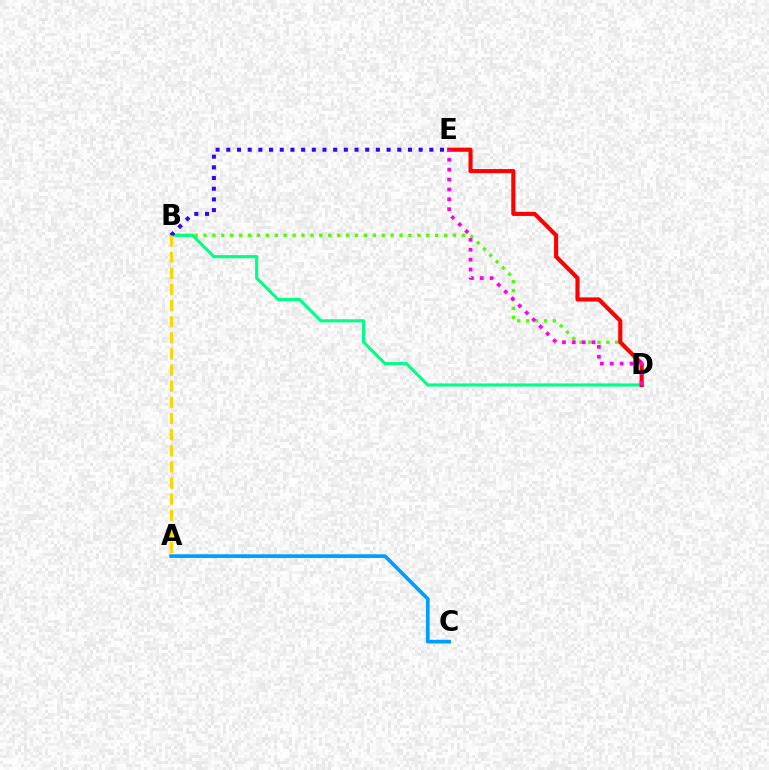{('B', 'D'): [{'color': '#4fff00', 'line_style': 'dotted', 'thickness': 2.42}, {'color': '#00ff86', 'line_style': 'solid', 'thickness': 2.25}], ('B', 'E'): [{'color': '#3700ff', 'line_style': 'dotted', 'thickness': 2.9}], ('A', 'B'): [{'color': '#ffd500', 'line_style': 'dashed', 'thickness': 2.19}], ('A', 'C'): [{'color': '#009eff', 'line_style': 'solid', 'thickness': 2.67}], ('D', 'E'): [{'color': '#ff0000', 'line_style': 'solid', 'thickness': 2.96}, {'color': '#ff00ed', 'line_style': 'dotted', 'thickness': 2.69}]}